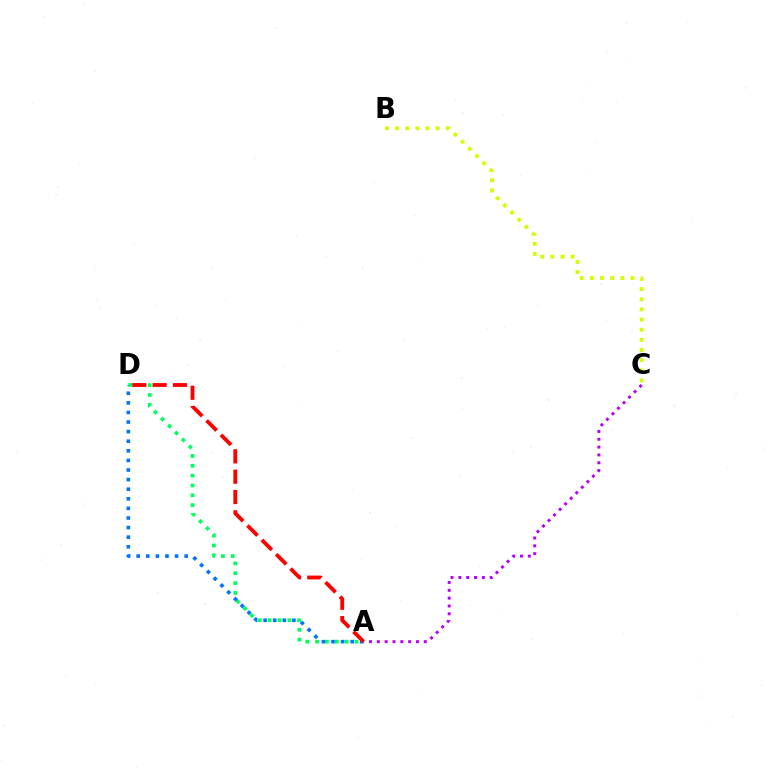{('A', 'C'): [{'color': '#b900ff', 'line_style': 'dotted', 'thickness': 2.13}], ('B', 'C'): [{'color': '#d1ff00', 'line_style': 'dotted', 'thickness': 2.76}], ('A', 'D'): [{'color': '#00ff5c', 'line_style': 'dotted', 'thickness': 2.67}, {'color': '#0074ff', 'line_style': 'dotted', 'thickness': 2.61}, {'color': '#ff0000', 'line_style': 'dashed', 'thickness': 2.76}]}